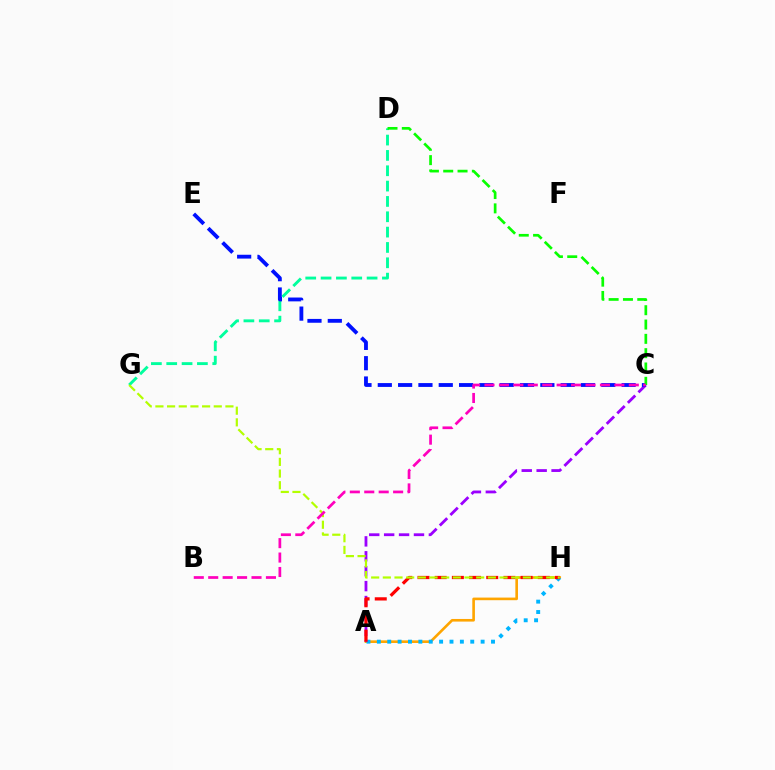{('A', 'H'): [{'color': '#ffa500', 'line_style': 'solid', 'thickness': 1.89}, {'color': '#00b5ff', 'line_style': 'dotted', 'thickness': 2.82}, {'color': '#ff0000', 'line_style': 'dashed', 'thickness': 2.33}], ('D', 'G'): [{'color': '#00ff9d', 'line_style': 'dashed', 'thickness': 2.08}], ('A', 'C'): [{'color': '#9b00ff', 'line_style': 'dashed', 'thickness': 2.03}], ('C', 'E'): [{'color': '#0010ff', 'line_style': 'dashed', 'thickness': 2.76}], ('C', 'D'): [{'color': '#08ff00', 'line_style': 'dashed', 'thickness': 1.95}], ('G', 'H'): [{'color': '#b3ff00', 'line_style': 'dashed', 'thickness': 1.59}], ('B', 'C'): [{'color': '#ff00bd', 'line_style': 'dashed', 'thickness': 1.96}]}